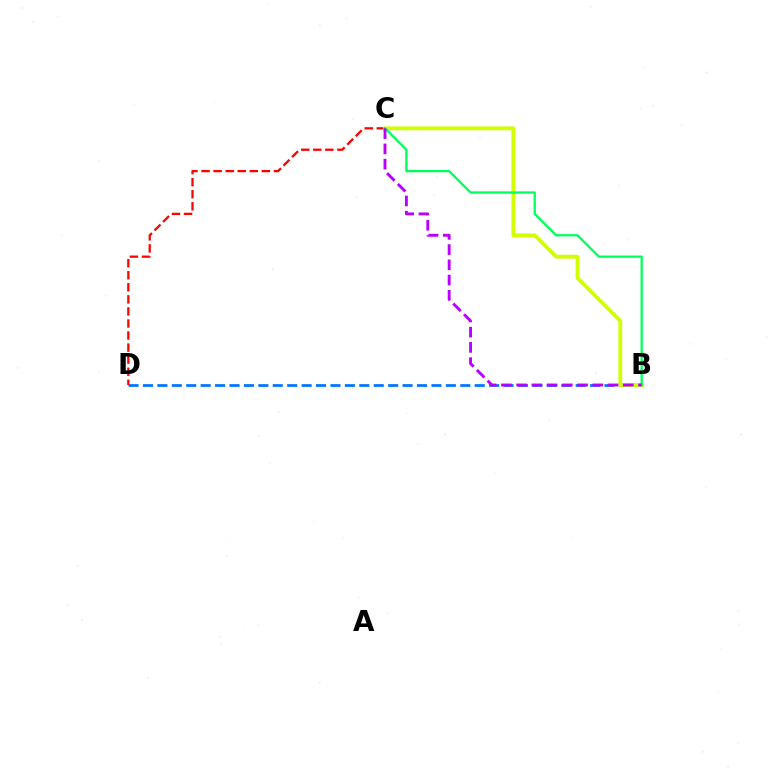{('B', 'D'): [{'color': '#0074ff', 'line_style': 'dashed', 'thickness': 1.96}], ('C', 'D'): [{'color': '#ff0000', 'line_style': 'dashed', 'thickness': 1.64}], ('B', 'C'): [{'color': '#d1ff00', 'line_style': 'solid', 'thickness': 2.75}, {'color': '#00ff5c', 'line_style': 'solid', 'thickness': 1.65}, {'color': '#b900ff', 'line_style': 'dashed', 'thickness': 2.07}]}